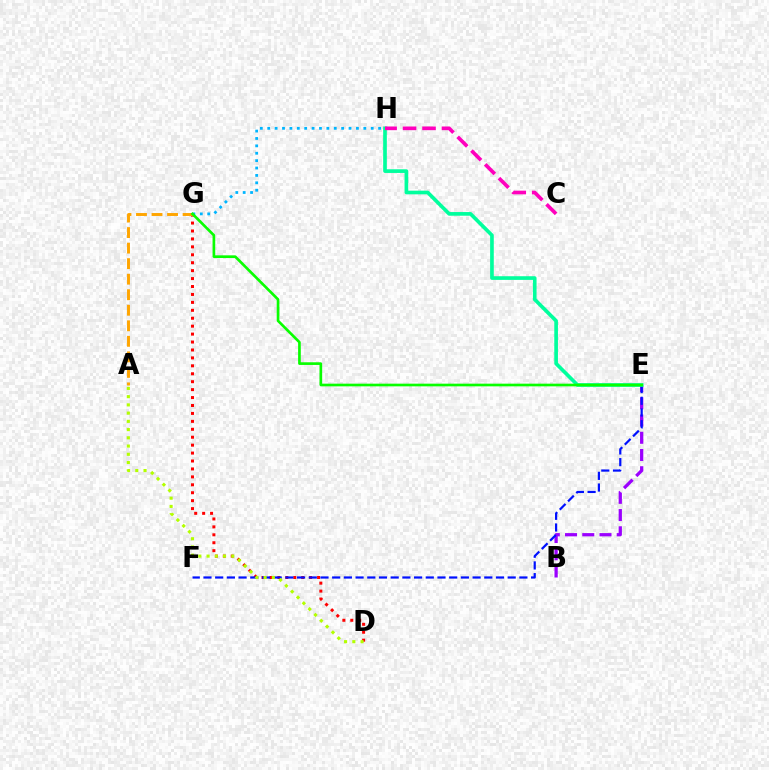{('B', 'E'): [{'color': '#9b00ff', 'line_style': 'dashed', 'thickness': 2.34}], ('D', 'G'): [{'color': '#ff0000', 'line_style': 'dotted', 'thickness': 2.16}], ('E', 'F'): [{'color': '#0010ff', 'line_style': 'dashed', 'thickness': 1.59}], ('E', 'H'): [{'color': '#00ff9d', 'line_style': 'solid', 'thickness': 2.64}], ('G', 'H'): [{'color': '#00b5ff', 'line_style': 'dotted', 'thickness': 2.01}], ('A', 'G'): [{'color': '#ffa500', 'line_style': 'dashed', 'thickness': 2.11}], ('E', 'G'): [{'color': '#08ff00', 'line_style': 'solid', 'thickness': 1.92}], ('A', 'D'): [{'color': '#b3ff00', 'line_style': 'dotted', 'thickness': 2.24}], ('C', 'H'): [{'color': '#ff00bd', 'line_style': 'dashed', 'thickness': 2.64}]}